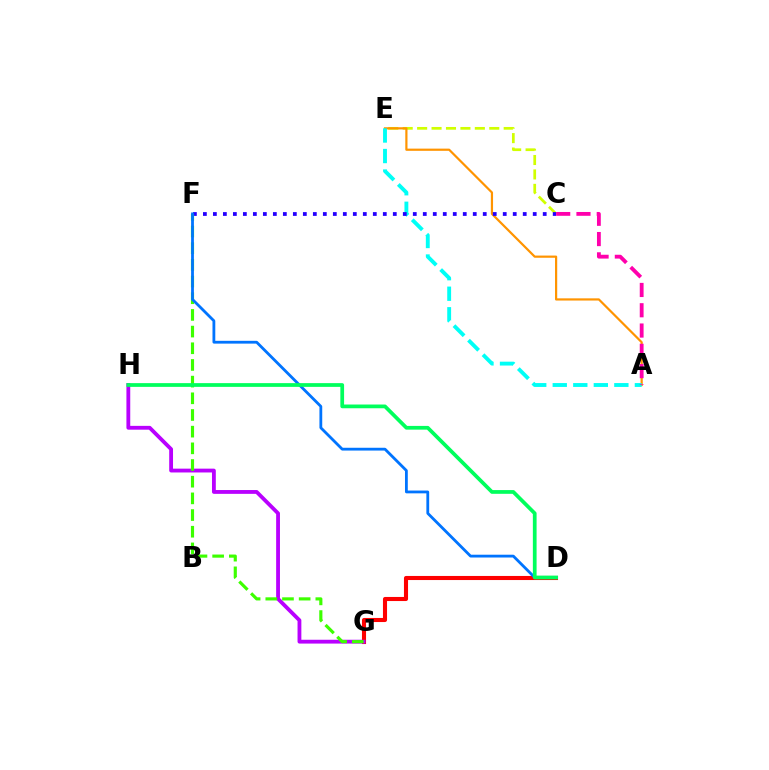{('C', 'E'): [{'color': '#d1ff00', 'line_style': 'dashed', 'thickness': 1.96}], ('A', 'E'): [{'color': '#ff9400', 'line_style': 'solid', 'thickness': 1.58}, {'color': '#00fff6', 'line_style': 'dashed', 'thickness': 2.79}], ('D', 'G'): [{'color': '#ff0000', 'line_style': 'solid', 'thickness': 2.94}], ('G', 'H'): [{'color': '#b900ff', 'line_style': 'solid', 'thickness': 2.75}], ('C', 'F'): [{'color': '#2500ff', 'line_style': 'dotted', 'thickness': 2.72}], ('A', 'C'): [{'color': '#ff00ac', 'line_style': 'dashed', 'thickness': 2.76}], ('F', 'G'): [{'color': '#3dff00', 'line_style': 'dashed', 'thickness': 2.27}], ('D', 'F'): [{'color': '#0074ff', 'line_style': 'solid', 'thickness': 2.02}], ('D', 'H'): [{'color': '#00ff5c', 'line_style': 'solid', 'thickness': 2.69}]}